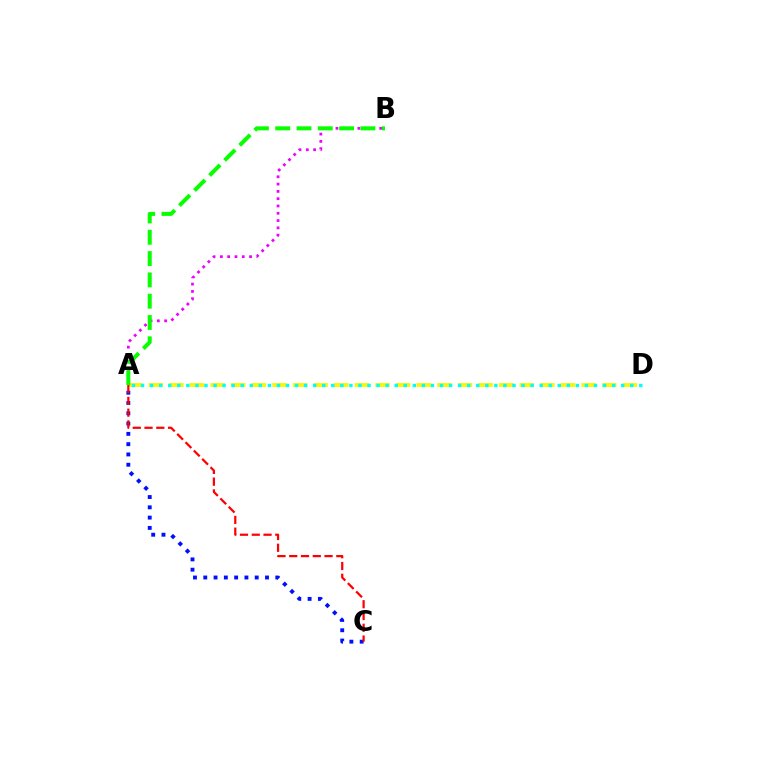{('A', 'B'): [{'color': '#ee00ff', 'line_style': 'dotted', 'thickness': 1.98}, {'color': '#08ff00', 'line_style': 'dashed', 'thickness': 2.89}], ('A', 'D'): [{'color': '#fcf500', 'line_style': 'dashed', 'thickness': 2.8}, {'color': '#00fff6', 'line_style': 'dotted', 'thickness': 2.46}], ('A', 'C'): [{'color': '#0010ff', 'line_style': 'dotted', 'thickness': 2.8}, {'color': '#ff0000', 'line_style': 'dashed', 'thickness': 1.6}]}